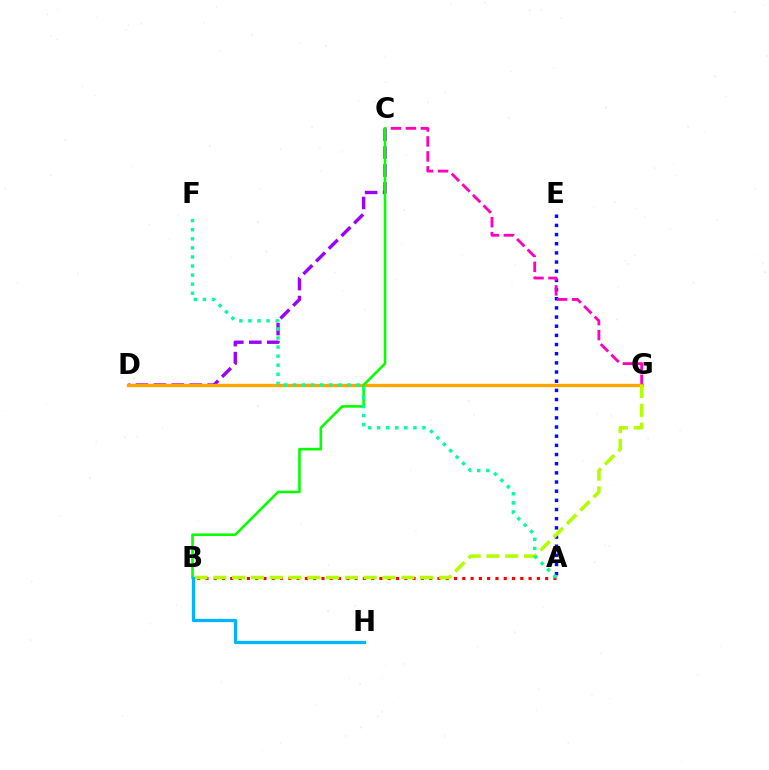{('A', 'E'): [{'color': '#0010ff', 'line_style': 'dotted', 'thickness': 2.49}], ('C', 'G'): [{'color': '#ff00bd', 'line_style': 'dashed', 'thickness': 2.04}], ('C', 'D'): [{'color': '#9b00ff', 'line_style': 'dashed', 'thickness': 2.44}], ('A', 'B'): [{'color': '#ff0000', 'line_style': 'dotted', 'thickness': 2.25}], ('D', 'G'): [{'color': '#ffa500', 'line_style': 'solid', 'thickness': 2.4}], ('B', 'C'): [{'color': '#08ff00', 'line_style': 'solid', 'thickness': 1.87}], ('B', 'G'): [{'color': '#b3ff00', 'line_style': 'dashed', 'thickness': 2.55}], ('A', 'F'): [{'color': '#00ff9d', 'line_style': 'dotted', 'thickness': 2.46}], ('B', 'H'): [{'color': '#00b5ff', 'line_style': 'solid', 'thickness': 2.35}]}